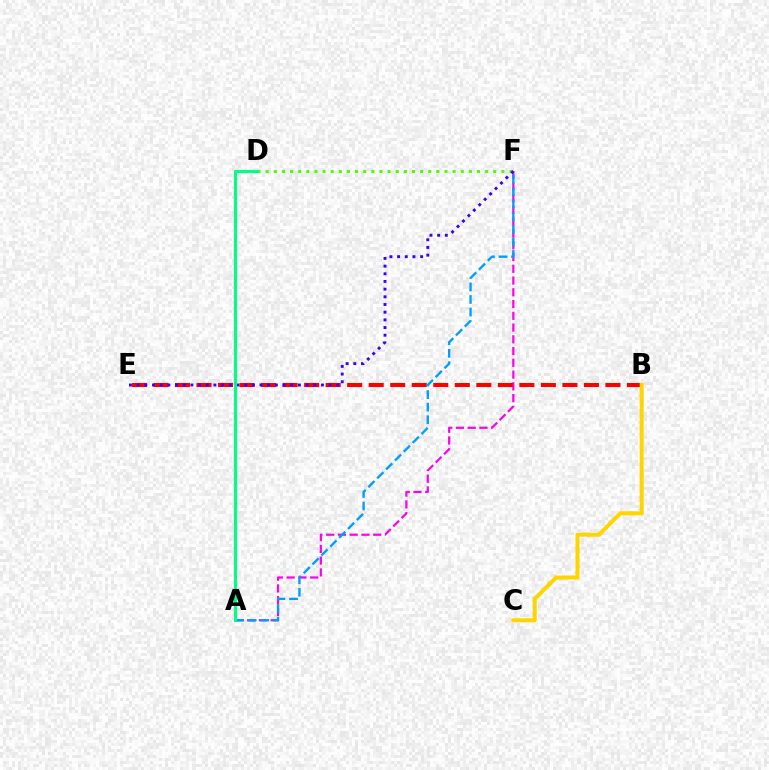{('A', 'F'): [{'color': '#ff00ed', 'line_style': 'dashed', 'thickness': 1.6}, {'color': '#009eff', 'line_style': 'dashed', 'thickness': 1.7}], ('B', 'E'): [{'color': '#ff0000', 'line_style': 'dashed', 'thickness': 2.92}], ('D', 'F'): [{'color': '#4fff00', 'line_style': 'dotted', 'thickness': 2.21}], ('B', 'C'): [{'color': '#ffd500', 'line_style': 'solid', 'thickness': 2.87}], ('E', 'F'): [{'color': '#3700ff', 'line_style': 'dotted', 'thickness': 2.09}], ('A', 'D'): [{'color': '#00ff86', 'line_style': 'solid', 'thickness': 2.21}]}